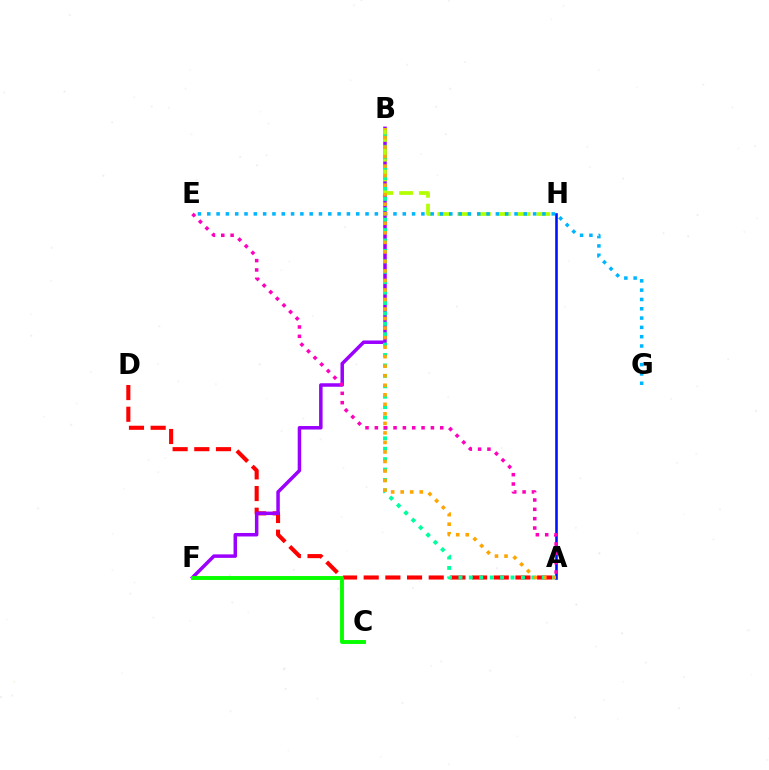{('A', 'D'): [{'color': '#ff0000', 'line_style': 'dashed', 'thickness': 2.94}], ('B', 'F'): [{'color': '#9b00ff', 'line_style': 'solid', 'thickness': 2.52}], ('B', 'H'): [{'color': '#b3ff00', 'line_style': 'dashed', 'thickness': 2.69}], ('A', 'B'): [{'color': '#00ff9d', 'line_style': 'dotted', 'thickness': 2.83}, {'color': '#ffa500', 'line_style': 'dotted', 'thickness': 2.59}], ('A', 'H'): [{'color': '#0010ff', 'line_style': 'solid', 'thickness': 1.86}], ('E', 'G'): [{'color': '#00b5ff', 'line_style': 'dotted', 'thickness': 2.53}], ('C', 'F'): [{'color': '#08ff00', 'line_style': 'solid', 'thickness': 2.82}], ('A', 'E'): [{'color': '#ff00bd', 'line_style': 'dotted', 'thickness': 2.54}]}